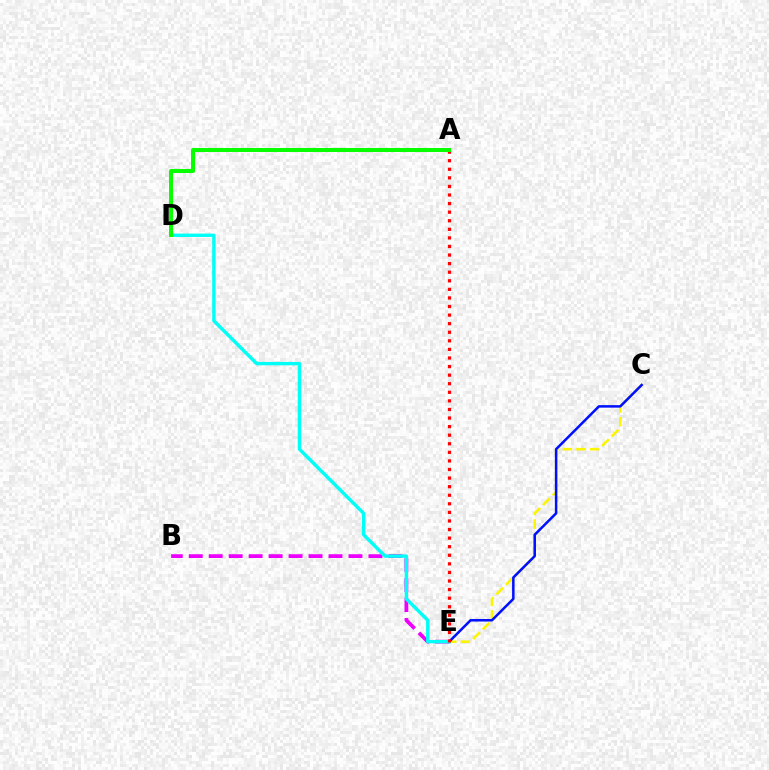{('B', 'E'): [{'color': '#ee00ff', 'line_style': 'dashed', 'thickness': 2.71}], ('C', 'E'): [{'color': '#fcf500', 'line_style': 'dashed', 'thickness': 1.84}, {'color': '#0010ff', 'line_style': 'solid', 'thickness': 1.81}], ('D', 'E'): [{'color': '#00fff6', 'line_style': 'solid', 'thickness': 2.44}], ('A', 'E'): [{'color': '#ff0000', 'line_style': 'dotted', 'thickness': 2.33}], ('A', 'D'): [{'color': '#08ff00', 'line_style': 'solid', 'thickness': 2.89}]}